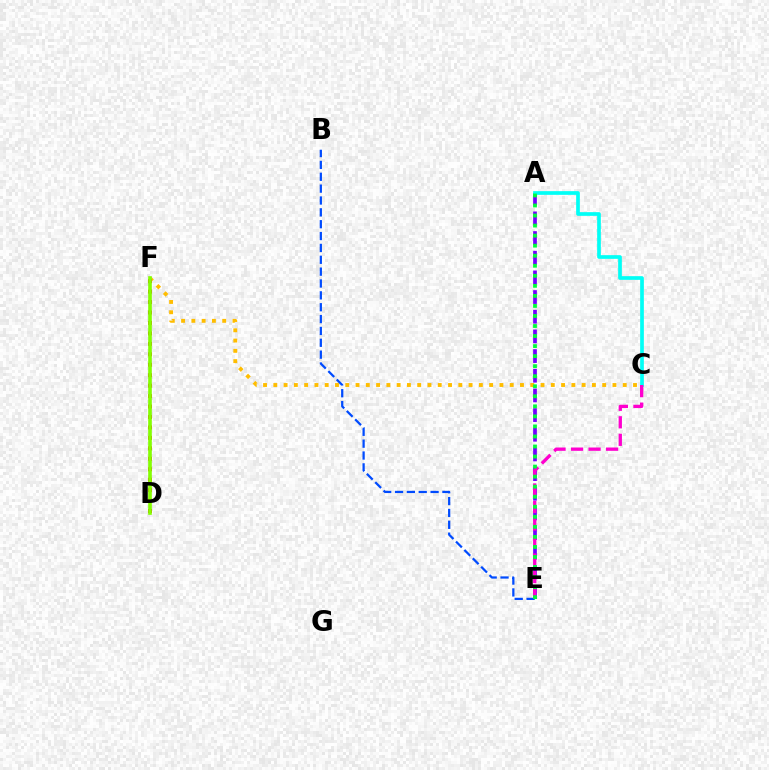{('A', 'E'): [{'color': '#7200ff', 'line_style': 'dashed', 'thickness': 2.67}, {'color': '#00ff39', 'line_style': 'dotted', 'thickness': 2.73}], ('C', 'F'): [{'color': '#ffbd00', 'line_style': 'dotted', 'thickness': 2.79}], ('A', 'C'): [{'color': '#00fff6', 'line_style': 'solid', 'thickness': 2.66}], ('D', 'F'): [{'color': '#ff0000', 'line_style': 'dotted', 'thickness': 2.84}, {'color': '#84ff00', 'line_style': 'solid', 'thickness': 2.61}], ('B', 'E'): [{'color': '#004bff', 'line_style': 'dashed', 'thickness': 1.61}], ('C', 'E'): [{'color': '#ff00cf', 'line_style': 'dashed', 'thickness': 2.38}]}